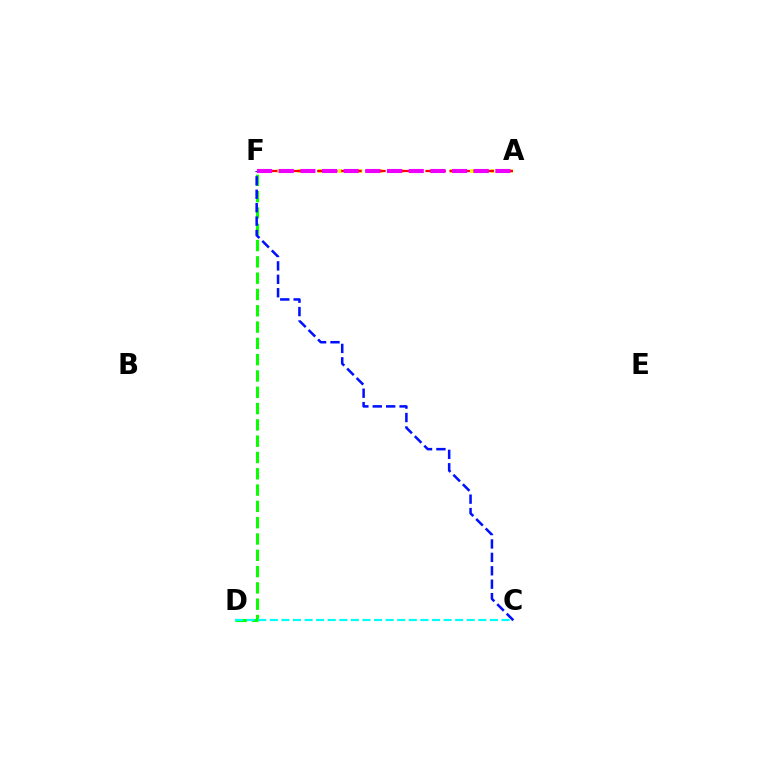{('D', 'F'): [{'color': '#08ff00', 'line_style': 'dashed', 'thickness': 2.21}], ('C', 'F'): [{'color': '#0010ff', 'line_style': 'dashed', 'thickness': 1.82}], ('A', 'F'): [{'color': '#fcf500', 'line_style': 'dotted', 'thickness': 2.76}, {'color': '#ff0000', 'line_style': 'dashed', 'thickness': 1.63}, {'color': '#ee00ff', 'line_style': 'dashed', 'thickness': 2.94}], ('C', 'D'): [{'color': '#00fff6', 'line_style': 'dashed', 'thickness': 1.57}]}